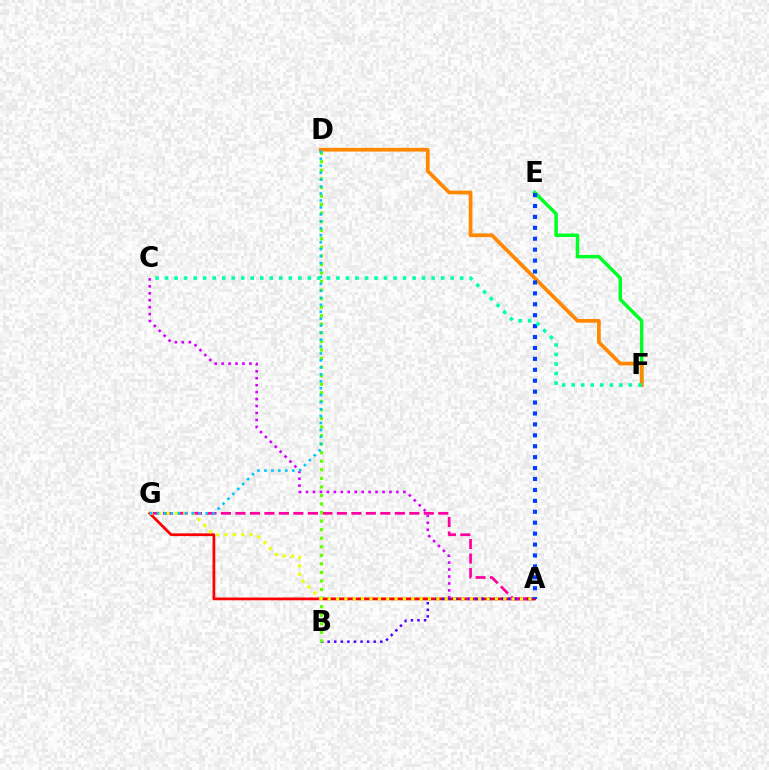{('E', 'F'): [{'color': '#00ff27', 'line_style': 'solid', 'thickness': 2.5}], ('D', 'F'): [{'color': '#ff8800', 'line_style': 'solid', 'thickness': 2.68}], ('A', 'G'): [{'color': '#ff00a0', 'line_style': 'dashed', 'thickness': 1.97}, {'color': '#ff0000', 'line_style': 'solid', 'thickness': 1.99}, {'color': '#eeff00', 'line_style': 'dotted', 'thickness': 2.27}], ('A', 'C'): [{'color': '#d600ff', 'line_style': 'dotted', 'thickness': 1.89}], ('A', 'B'): [{'color': '#4f00ff', 'line_style': 'dotted', 'thickness': 1.79}], ('B', 'D'): [{'color': '#66ff00', 'line_style': 'dotted', 'thickness': 2.32}], ('D', 'G'): [{'color': '#00c7ff', 'line_style': 'dotted', 'thickness': 1.89}], ('A', 'E'): [{'color': '#003fff', 'line_style': 'dotted', 'thickness': 2.97}], ('C', 'F'): [{'color': '#00ffaf', 'line_style': 'dotted', 'thickness': 2.59}]}